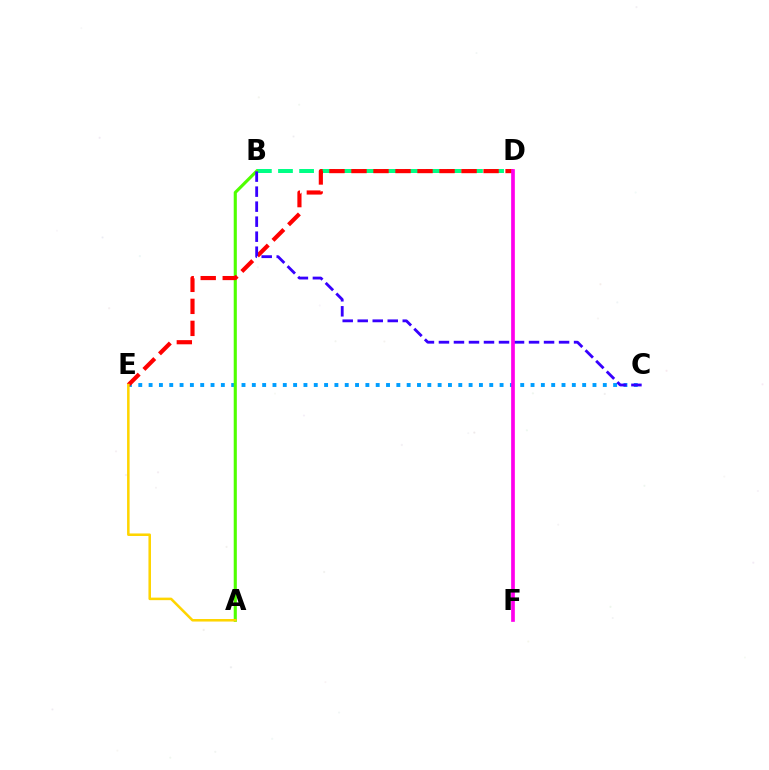{('C', 'E'): [{'color': '#009eff', 'line_style': 'dotted', 'thickness': 2.8}], ('B', 'D'): [{'color': '#00ff86', 'line_style': 'dashed', 'thickness': 2.87}], ('A', 'B'): [{'color': '#4fff00', 'line_style': 'solid', 'thickness': 2.24}], ('D', 'E'): [{'color': '#ff0000', 'line_style': 'dashed', 'thickness': 2.99}], ('B', 'C'): [{'color': '#3700ff', 'line_style': 'dashed', 'thickness': 2.04}], ('D', 'F'): [{'color': '#ff00ed', 'line_style': 'solid', 'thickness': 2.66}], ('A', 'E'): [{'color': '#ffd500', 'line_style': 'solid', 'thickness': 1.83}]}